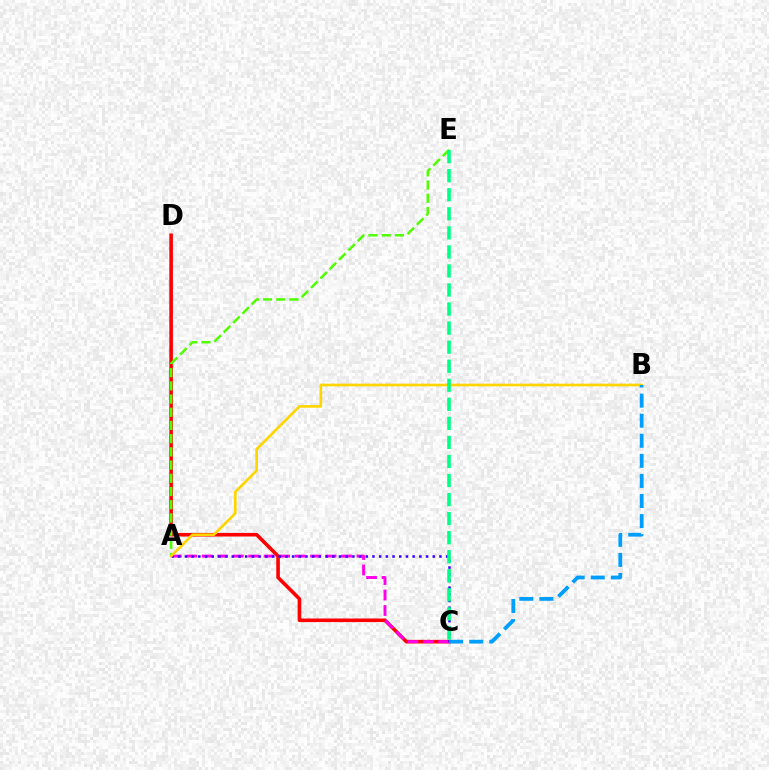{('C', 'D'): [{'color': '#ff0000', 'line_style': 'solid', 'thickness': 2.59}], ('A', 'E'): [{'color': '#4fff00', 'line_style': 'dashed', 'thickness': 1.79}], ('A', 'C'): [{'color': '#ff00ed', 'line_style': 'dashed', 'thickness': 2.1}, {'color': '#3700ff', 'line_style': 'dotted', 'thickness': 1.82}], ('A', 'B'): [{'color': '#ffd500', 'line_style': 'solid', 'thickness': 1.91}], ('C', 'E'): [{'color': '#00ff86', 'line_style': 'dashed', 'thickness': 2.59}], ('B', 'C'): [{'color': '#009eff', 'line_style': 'dashed', 'thickness': 2.73}]}